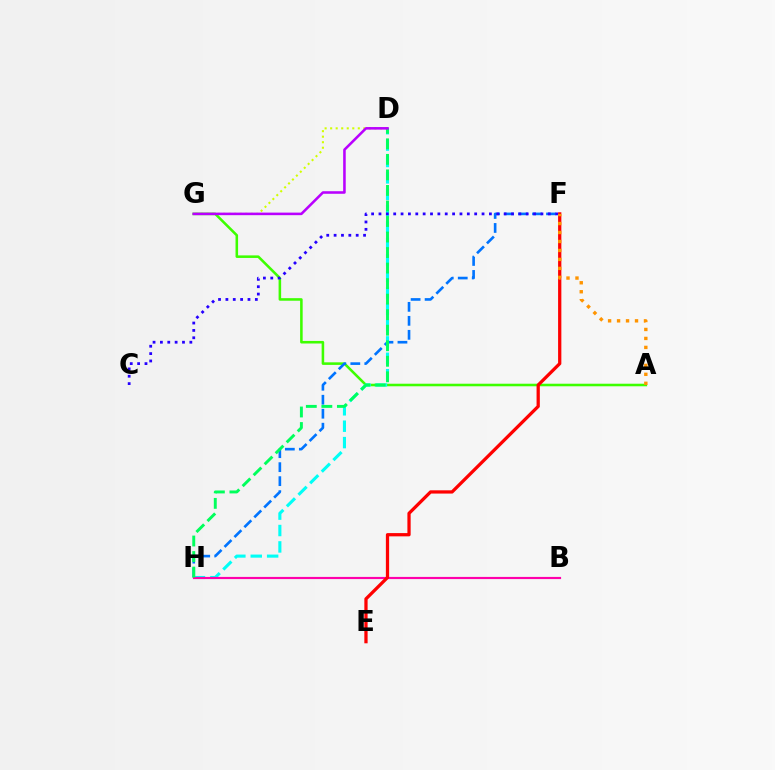{('D', 'G'): [{'color': '#d1ff00', 'line_style': 'dotted', 'thickness': 1.5}, {'color': '#b900ff', 'line_style': 'solid', 'thickness': 1.84}], ('A', 'G'): [{'color': '#3dff00', 'line_style': 'solid', 'thickness': 1.84}], ('F', 'H'): [{'color': '#0074ff', 'line_style': 'dashed', 'thickness': 1.9}], ('D', 'H'): [{'color': '#00fff6', 'line_style': 'dashed', 'thickness': 2.23}, {'color': '#00ff5c', 'line_style': 'dashed', 'thickness': 2.11}], ('B', 'H'): [{'color': '#ff00ac', 'line_style': 'solid', 'thickness': 1.56}], ('E', 'F'): [{'color': '#ff0000', 'line_style': 'solid', 'thickness': 2.35}], ('A', 'F'): [{'color': '#ff9400', 'line_style': 'dotted', 'thickness': 2.44}], ('C', 'F'): [{'color': '#2500ff', 'line_style': 'dotted', 'thickness': 2.0}]}